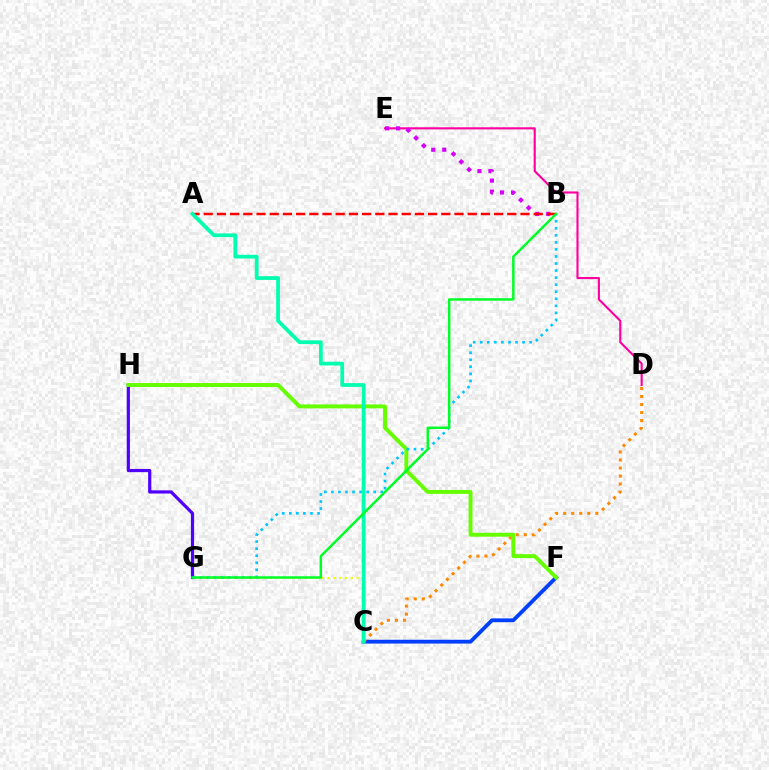{('D', 'E'): [{'color': '#ff00a0', 'line_style': 'solid', 'thickness': 1.53}], ('C', 'F'): [{'color': '#003fff', 'line_style': 'solid', 'thickness': 2.74}], ('G', 'H'): [{'color': '#4f00ff', 'line_style': 'solid', 'thickness': 2.3}], ('C', 'D'): [{'color': '#ff8800', 'line_style': 'dotted', 'thickness': 2.18}], ('C', 'G'): [{'color': '#eeff00', 'line_style': 'dotted', 'thickness': 1.57}], ('F', 'H'): [{'color': '#66ff00', 'line_style': 'solid', 'thickness': 2.82}], ('B', 'G'): [{'color': '#00c7ff', 'line_style': 'dotted', 'thickness': 1.92}, {'color': '#00ff27', 'line_style': 'solid', 'thickness': 1.78}], ('B', 'E'): [{'color': '#d600ff', 'line_style': 'dotted', 'thickness': 2.99}], ('A', 'B'): [{'color': '#ff0000', 'line_style': 'dashed', 'thickness': 1.79}], ('A', 'C'): [{'color': '#00ffaf', 'line_style': 'solid', 'thickness': 2.71}]}